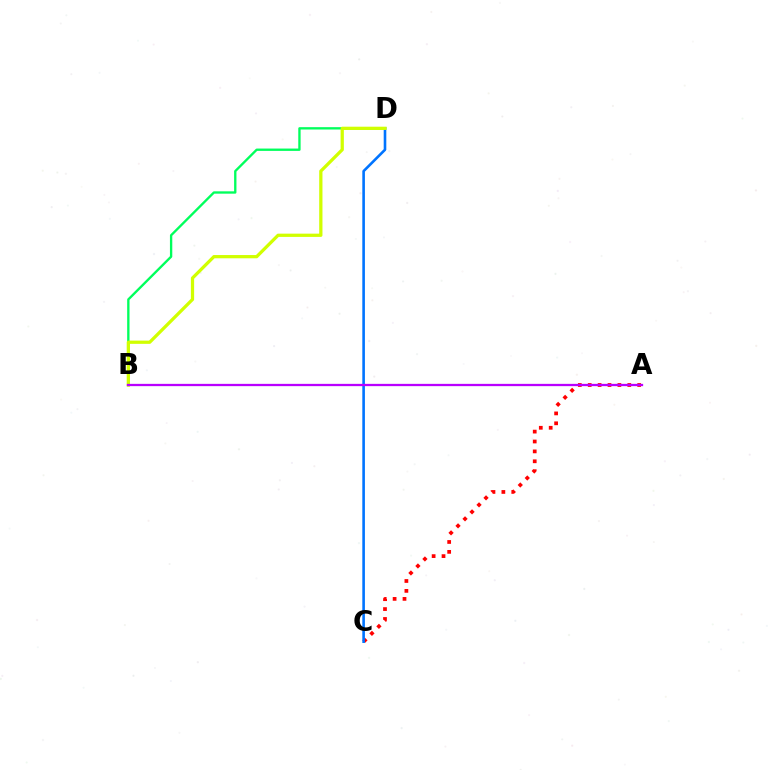{('B', 'D'): [{'color': '#00ff5c', 'line_style': 'solid', 'thickness': 1.69}, {'color': '#d1ff00', 'line_style': 'solid', 'thickness': 2.35}], ('A', 'C'): [{'color': '#ff0000', 'line_style': 'dotted', 'thickness': 2.69}], ('C', 'D'): [{'color': '#0074ff', 'line_style': 'solid', 'thickness': 1.88}], ('A', 'B'): [{'color': '#b900ff', 'line_style': 'solid', 'thickness': 1.64}]}